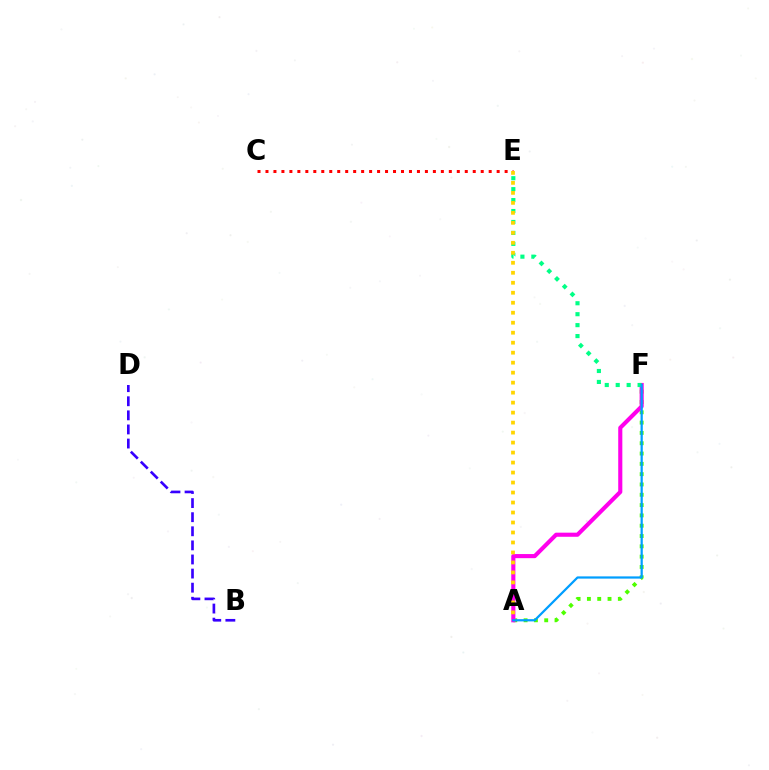{('C', 'E'): [{'color': '#ff0000', 'line_style': 'dotted', 'thickness': 2.17}], ('A', 'F'): [{'color': '#4fff00', 'line_style': 'dotted', 'thickness': 2.8}, {'color': '#ff00ed', 'line_style': 'solid', 'thickness': 2.96}, {'color': '#009eff', 'line_style': 'solid', 'thickness': 1.61}], ('B', 'D'): [{'color': '#3700ff', 'line_style': 'dashed', 'thickness': 1.91}], ('E', 'F'): [{'color': '#00ff86', 'line_style': 'dotted', 'thickness': 2.97}], ('A', 'E'): [{'color': '#ffd500', 'line_style': 'dotted', 'thickness': 2.71}]}